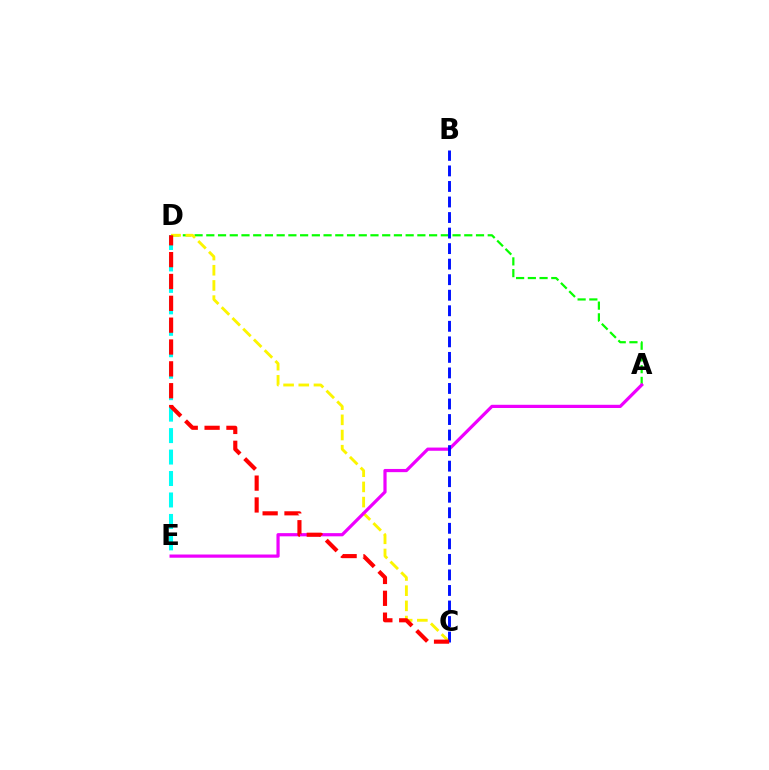{('D', 'E'): [{'color': '#00fff6', 'line_style': 'dashed', 'thickness': 2.91}], ('A', 'D'): [{'color': '#08ff00', 'line_style': 'dashed', 'thickness': 1.59}], ('C', 'D'): [{'color': '#fcf500', 'line_style': 'dashed', 'thickness': 2.06}, {'color': '#ff0000', 'line_style': 'dashed', 'thickness': 2.97}], ('A', 'E'): [{'color': '#ee00ff', 'line_style': 'solid', 'thickness': 2.31}], ('B', 'C'): [{'color': '#0010ff', 'line_style': 'dashed', 'thickness': 2.11}]}